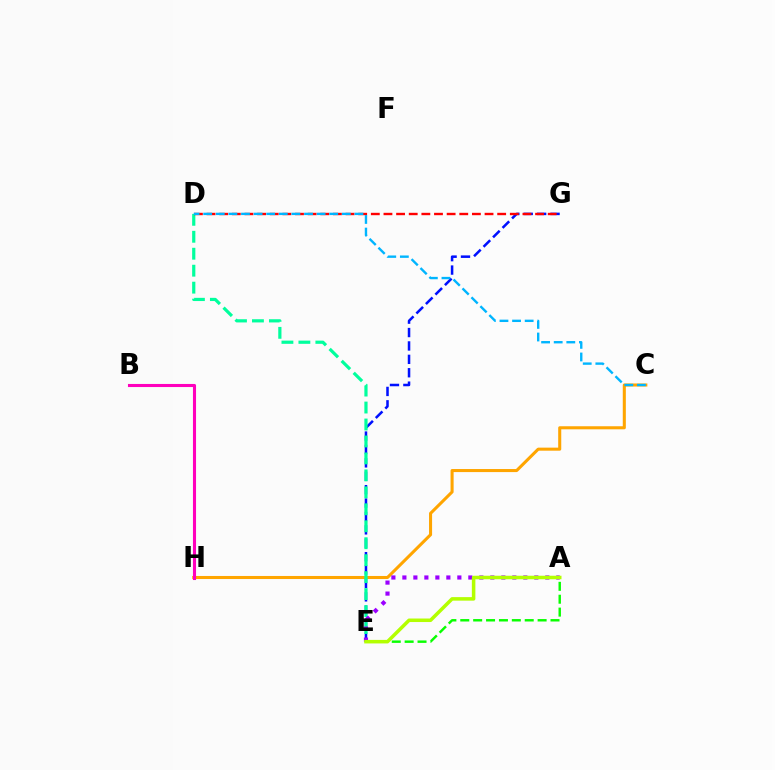{('C', 'H'): [{'color': '#ffa500', 'line_style': 'solid', 'thickness': 2.2}], ('E', 'G'): [{'color': '#0010ff', 'line_style': 'dashed', 'thickness': 1.82}], ('A', 'E'): [{'color': '#08ff00', 'line_style': 'dashed', 'thickness': 1.75}, {'color': '#9b00ff', 'line_style': 'dotted', 'thickness': 2.99}, {'color': '#b3ff00', 'line_style': 'solid', 'thickness': 2.54}], ('D', 'E'): [{'color': '#00ff9d', 'line_style': 'dashed', 'thickness': 2.3}], ('B', 'H'): [{'color': '#ff00bd', 'line_style': 'solid', 'thickness': 2.22}], ('D', 'G'): [{'color': '#ff0000', 'line_style': 'dashed', 'thickness': 1.72}], ('C', 'D'): [{'color': '#00b5ff', 'line_style': 'dashed', 'thickness': 1.71}]}